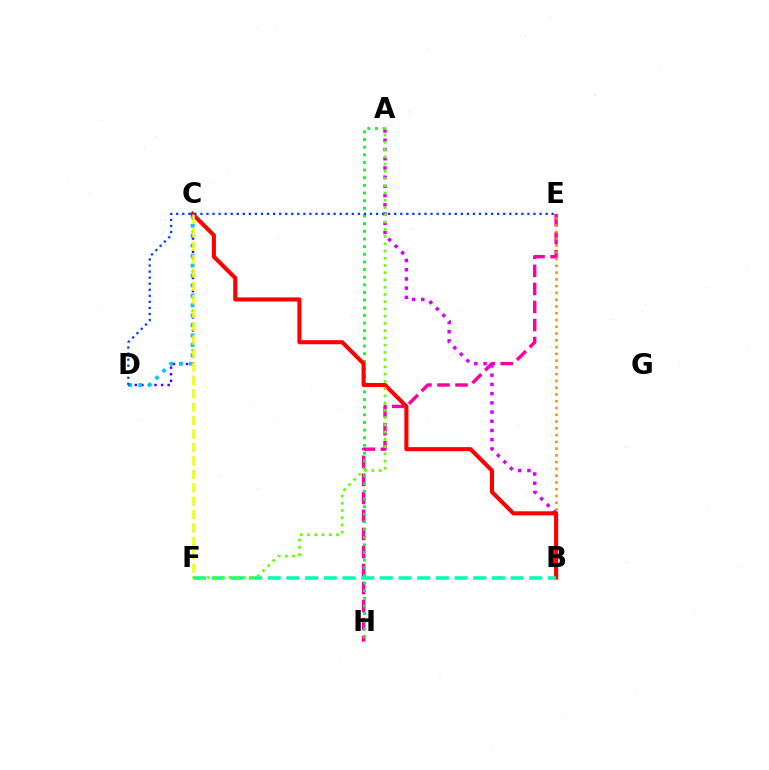{('C', 'D'): [{'color': '#4f00ff', 'line_style': 'dotted', 'thickness': 1.78}, {'color': '#00c7ff', 'line_style': 'dotted', 'thickness': 2.7}], ('E', 'H'): [{'color': '#ff00a0', 'line_style': 'dashed', 'thickness': 2.45}], ('B', 'E'): [{'color': '#ff8800', 'line_style': 'dotted', 'thickness': 1.84}], ('A', 'B'): [{'color': '#d600ff', 'line_style': 'dotted', 'thickness': 2.5}], ('A', 'H'): [{'color': '#00ff27', 'line_style': 'dotted', 'thickness': 2.08}], ('B', 'C'): [{'color': '#ff0000', 'line_style': 'solid', 'thickness': 2.95}], ('B', 'F'): [{'color': '#00ffaf', 'line_style': 'dashed', 'thickness': 2.54}], ('C', 'F'): [{'color': '#eeff00', 'line_style': 'dashed', 'thickness': 1.82}], ('D', 'E'): [{'color': '#003fff', 'line_style': 'dotted', 'thickness': 1.65}], ('A', 'F'): [{'color': '#66ff00', 'line_style': 'dotted', 'thickness': 1.97}]}